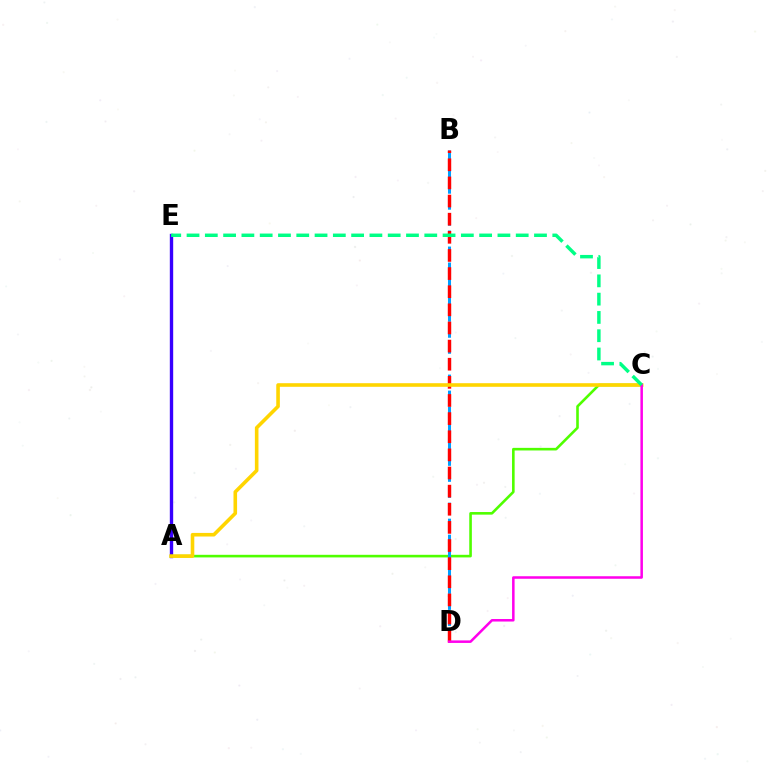{('A', 'E'): [{'color': '#3700ff', 'line_style': 'solid', 'thickness': 2.42}], ('A', 'C'): [{'color': '#4fff00', 'line_style': 'solid', 'thickness': 1.88}, {'color': '#ffd500', 'line_style': 'solid', 'thickness': 2.59}], ('B', 'D'): [{'color': '#009eff', 'line_style': 'dashed', 'thickness': 2.17}, {'color': '#ff0000', 'line_style': 'dashed', 'thickness': 2.46}], ('C', 'D'): [{'color': '#ff00ed', 'line_style': 'solid', 'thickness': 1.82}], ('C', 'E'): [{'color': '#00ff86', 'line_style': 'dashed', 'thickness': 2.48}]}